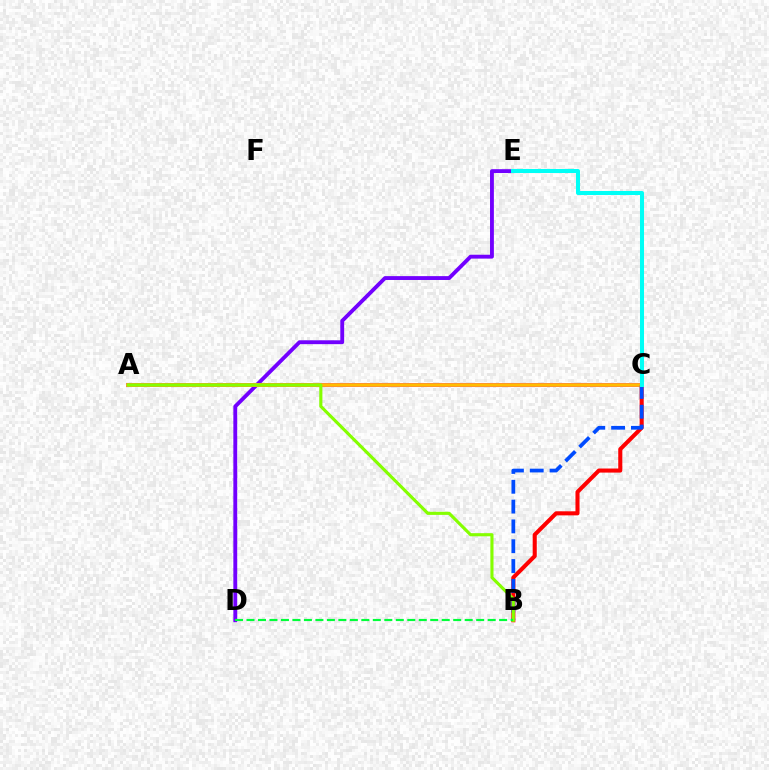{('B', 'C'): [{'color': '#ff0000', 'line_style': 'solid', 'thickness': 2.93}, {'color': '#004bff', 'line_style': 'dashed', 'thickness': 2.69}], ('D', 'E'): [{'color': '#7200ff', 'line_style': 'solid', 'thickness': 2.78}], ('A', 'C'): [{'color': '#ff00cf', 'line_style': 'solid', 'thickness': 2.86}, {'color': '#ffbd00', 'line_style': 'solid', 'thickness': 2.59}], ('C', 'E'): [{'color': '#00fff6', 'line_style': 'solid', 'thickness': 2.9}], ('A', 'B'): [{'color': '#84ff00', 'line_style': 'solid', 'thickness': 2.25}], ('B', 'D'): [{'color': '#00ff39', 'line_style': 'dashed', 'thickness': 1.56}]}